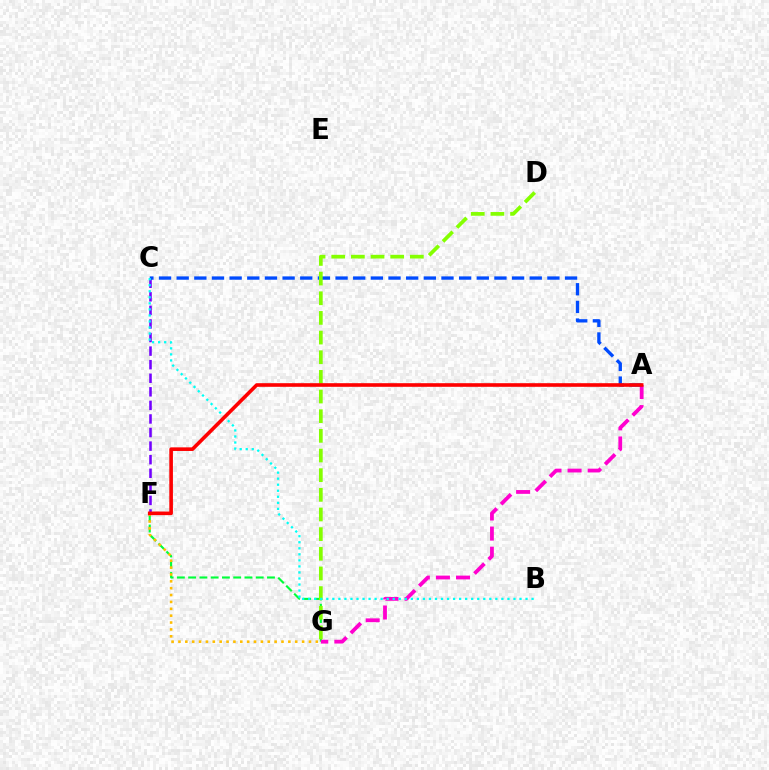{('C', 'F'): [{'color': '#7200ff', 'line_style': 'dashed', 'thickness': 1.84}], ('F', 'G'): [{'color': '#00ff39', 'line_style': 'dashed', 'thickness': 1.53}, {'color': '#ffbd00', 'line_style': 'dotted', 'thickness': 1.87}], ('A', 'G'): [{'color': '#ff00cf', 'line_style': 'dashed', 'thickness': 2.73}], ('A', 'C'): [{'color': '#004bff', 'line_style': 'dashed', 'thickness': 2.4}], ('D', 'G'): [{'color': '#84ff00', 'line_style': 'dashed', 'thickness': 2.67}], ('B', 'C'): [{'color': '#00fff6', 'line_style': 'dotted', 'thickness': 1.64}], ('A', 'F'): [{'color': '#ff0000', 'line_style': 'solid', 'thickness': 2.61}]}